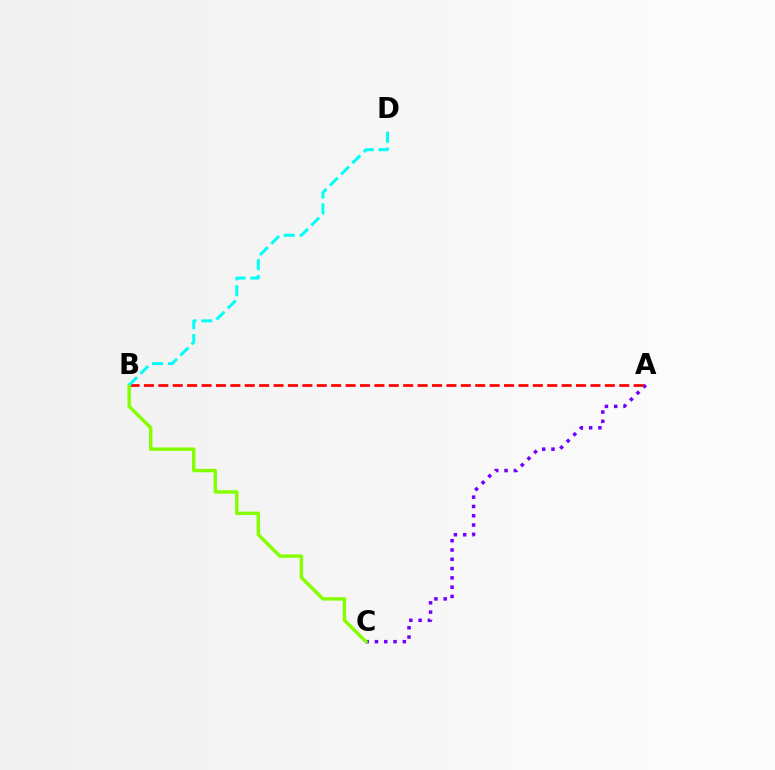{('A', 'C'): [{'color': '#7200ff', 'line_style': 'dotted', 'thickness': 2.53}], ('A', 'B'): [{'color': '#ff0000', 'line_style': 'dashed', 'thickness': 1.96}], ('B', 'C'): [{'color': '#84ff00', 'line_style': 'solid', 'thickness': 2.46}], ('B', 'D'): [{'color': '#00fff6', 'line_style': 'dashed', 'thickness': 2.16}]}